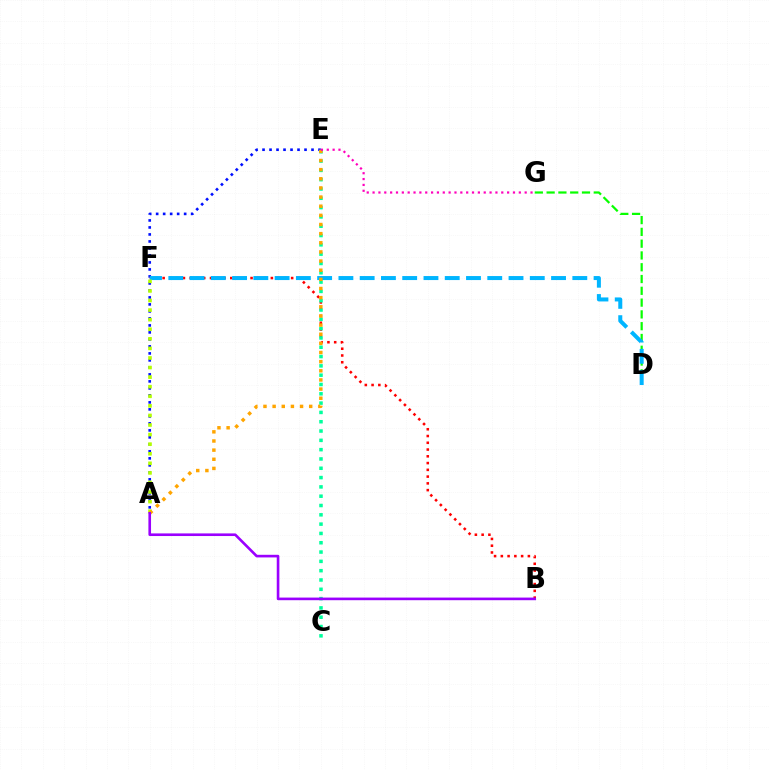{('A', 'E'): [{'color': '#0010ff', 'line_style': 'dotted', 'thickness': 1.9}, {'color': '#ffa500', 'line_style': 'dotted', 'thickness': 2.48}], ('D', 'G'): [{'color': '#08ff00', 'line_style': 'dashed', 'thickness': 1.6}], ('B', 'F'): [{'color': '#ff0000', 'line_style': 'dotted', 'thickness': 1.84}], ('C', 'E'): [{'color': '#00ff9d', 'line_style': 'dotted', 'thickness': 2.53}], ('D', 'F'): [{'color': '#00b5ff', 'line_style': 'dashed', 'thickness': 2.89}], ('A', 'F'): [{'color': '#b3ff00', 'line_style': 'dotted', 'thickness': 2.6}], ('E', 'G'): [{'color': '#ff00bd', 'line_style': 'dotted', 'thickness': 1.59}], ('A', 'B'): [{'color': '#9b00ff', 'line_style': 'solid', 'thickness': 1.89}]}